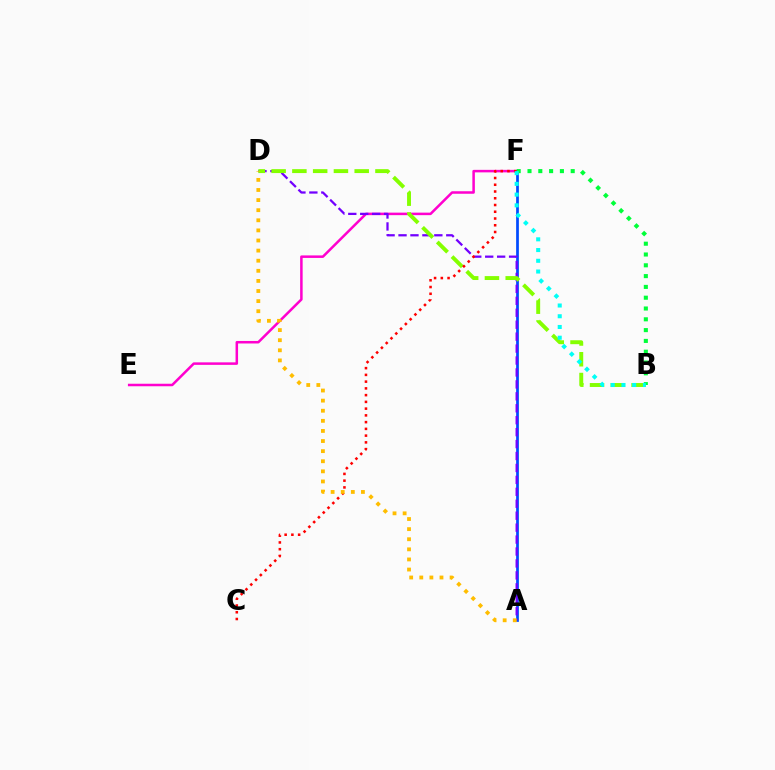{('E', 'F'): [{'color': '#ff00cf', 'line_style': 'solid', 'thickness': 1.81}], ('A', 'F'): [{'color': '#004bff', 'line_style': 'solid', 'thickness': 1.97}], ('A', 'D'): [{'color': '#7200ff', 'line_style': 'dashed', 'thickness': 1.62}, {'color': '#ffbd00', 'line_style': 'dotted', 'thickness': 2.74}], ('B', 'D'): [{'color': '#84ff00', 'line_style': 'dashed', 'thickness': 2.82}], ('B', 'F'): [{'color': '#00ff39', 'line_style': 'dotted', 'thickness': 2.93}, {'color': '#00fff6', 'line_style': 'dotted', 'thickness': 2.92}], ('C', 'F'): [{'color': '#ff0000', 'line_style': 'dotted', 'thickness': 1.83}]}